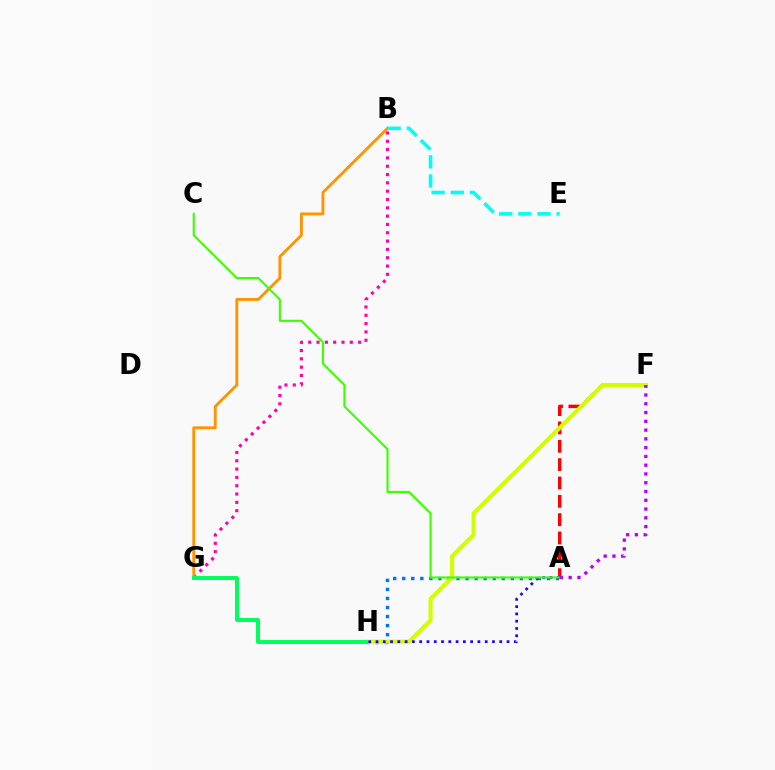{('B', 'G'): [{'color': '#ff00ac', 'line_style': 'dotted', 'thickness': 2.26}, {'color': '#ff9400', 'line_style': 'solid', 'thickness': 2.06}], ('A', 'F'): [{'color': '#ff0000', 'line_style': 'dashed', 'thickness': 2.49}, {'color': '#b900ff', 'line_style': 'dotted', 'thickness': 2.38}], ('A', 'H'): [{'color': '#0074ff', 'line_style': 'dotted', 'thickness': 2.46}, {'color': '#2500ff', 'line_style': 'dotted', 'thickness': 1.98}], ('F', 'H'): [{'color': '#d1ff00', 'line_style': 'solid', 'thickness': 2.97}], ('G', 'H'): [{'color': '#00ff5c', 'line_style': 'solid', 'thickness': 2.84}], ('B', 'E'): [{'color': '#00fff6', 'line_style': 'dashed', 'thickness': 2.6}], ('A', 'C'): [{'color': '#3dff00', 'line_style': 'solid', 'thickness': 1.53}]}